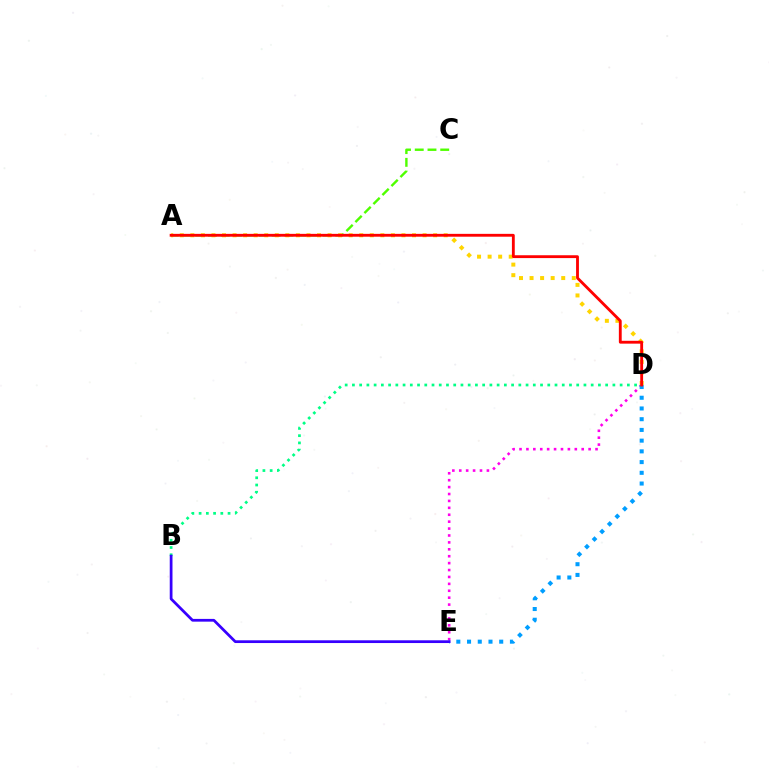{('D', 'E'): [{'color': '#ff00ed', 'line_style': 'dotted', 'thickness': 1.88}, {'color': '#009eff', 'line_style': 'dotted', 'thickness': 2.91}], ('A', 'C'): [{'color': '#4fff00', 'line_style': 'dashed', 'thickness': 1.73}], ('B', 'D'): [{'color': '#00ff86', 'line_style': 'dotted', 'thickness': 1.97}], ('A', 'D'): [{'color': '#ffd500', 'line_style': 'dotted', 'thickness': 2.87}, {'color': '#ff0000', 'line_style': 'solid', 'thickness': 2.05}], ('B', 'E'): [{'color': '#3700ff', 'line_style': 'solid', 'thickness': 1.98}]}